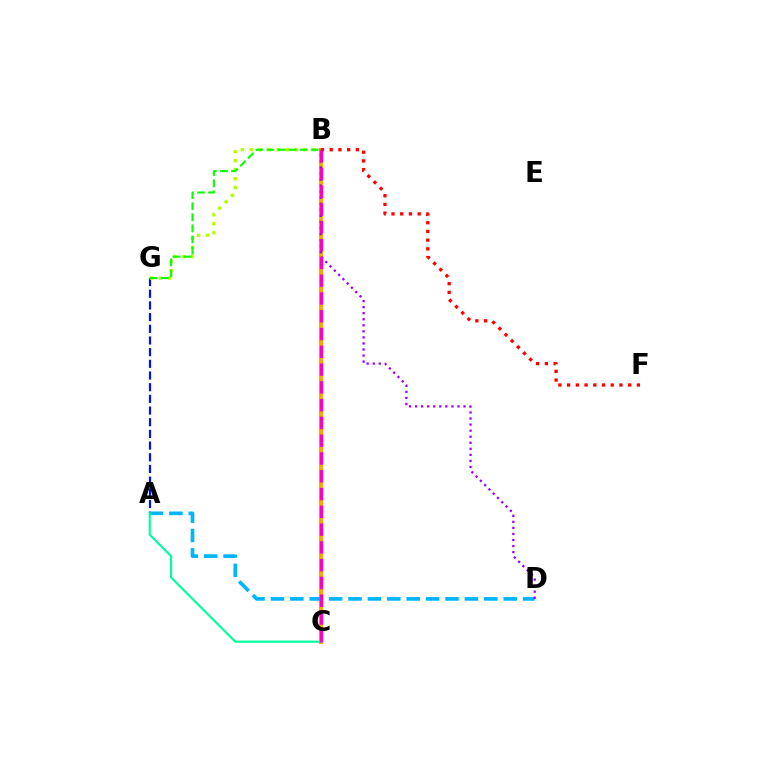{('B', 'C'): [{'color': '#ffa500', 'line_style': 'solid', 'thickness': 2.98}, {'color': '#ff00bd', 'line_style': 'dashed', 'thickness': 2.42}], ('A', 'G'): [{'color': '#0010ff', 'line_style': 'dashed', 'thickness': 1.59}], ('A', 'D'): [{'color': '#00b5ff', 'line_style': 'dashed', 'thickness': 2.64}], ('B', 'G'): [{'color': '#b3ff00', 'line_style': 'dotted', 'thickness': 2.44}, {'color': '#08ff00', 'line_style': 'dashed', 'thickness': 1.5}], ('B', 'F'): [{'color': '#ff0000', 'line_style': 'dotted', 'thickness': 2.37}], ('B', 'D'): [{'color': '#9b00ff', 'line_style': 'dotted', 'thickness': 1.64}], ('A', 'C'): [{'color': '#00ff9d', 'line_style': 'solid', 'thickness': 1.55}]}